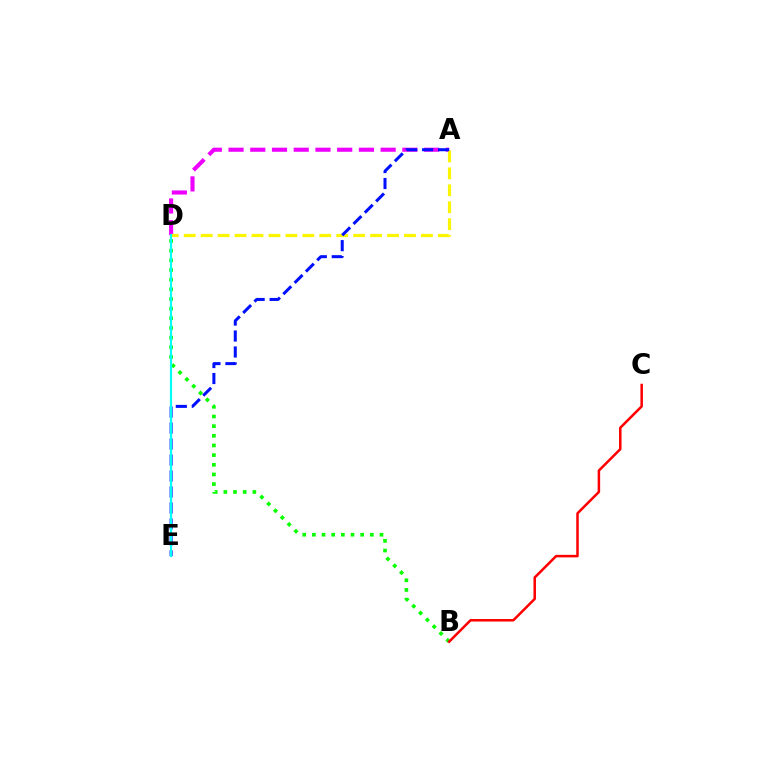{('B', 'D'): [{'color': '#08ff00', 'line_style': 'dotted', 'thickness': 2.62}], ('B', 'C'): [{'color': '#ff0000', 'line_style': 'solid', 'thickness': 1.81}], ('A', 'D'): [{'color': '#ee00ff', 'line_style': 'dashed', 'thickness': 2.95}, {'color': '#fcf500', 'line_style': 'dashed', 'thickness': 2.3}], ('A', 'E'): [{'color': '#0010ff', 'line_style': 'dashed', 'thickness': 2.17}], ('D', 'E'): [{'color': '#00fff6', 'line_style': 'solid', 'thickness': 1.57}]}